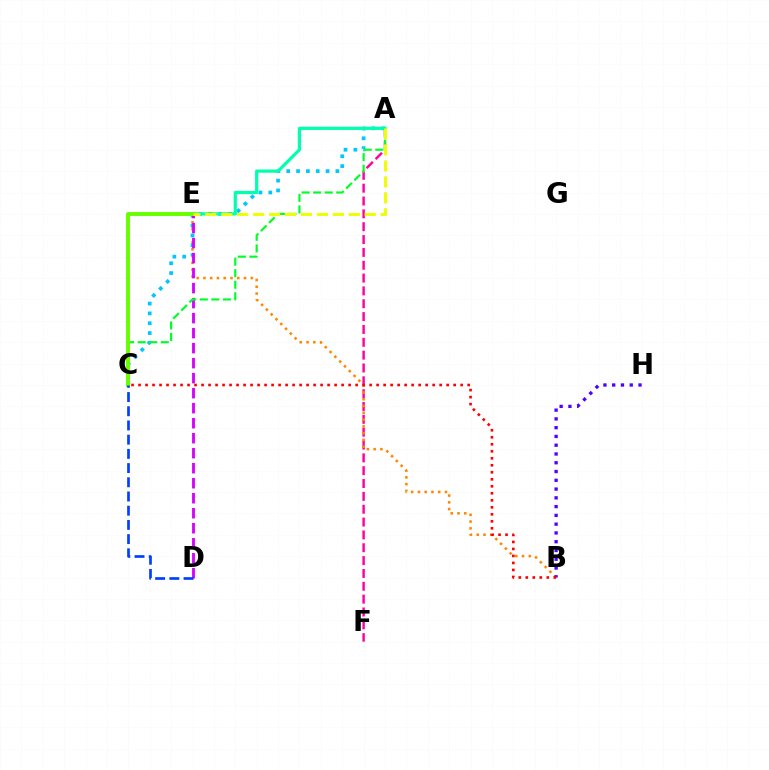{('A', 'F'): [{'color': '#ff00a0', 'line_style': 'dashed', 'thickness': 1.74}], ('B', 'E'): [{'color': '#ff8800', 'line_style': 'dotted', 'thickness': 1.84}], ('A', 'C'): [{'color': '#00c7ff', 'line_style': 'dotted', 'thickness': 2.67}, {'color': '#00ff27', 'line_style': 'dashed', 'thickness': 1.57}], ('B', 'H'): [{'color': '#4f00ff', 'line_style': 'dotted', 'thickness': 2.38}], ('D', 'E'): [{'color': '#d600ff', 'line_style': 'dashed', 'thickness': 2.04}], ('A', 'E'): [{'color': '#00ffaf', 'line_style': 'solid', 'thickness': 2.31}, {'color': '#eeff00', 'line_style': 'dashed', 'thickness': 2.17}], ('C', 'E'): [{'color': '#66ff00', 'line_style': 'solid', 'thickness': 2.83}], ('C', 'D'): [{'color': '#003fff', 'line_style': 'dashed', 'thickness': 1.93}], ('B', 'C'): [{'color': '#ff0000', 'line_style': 'dotted', 'thickness': 1.9}]}